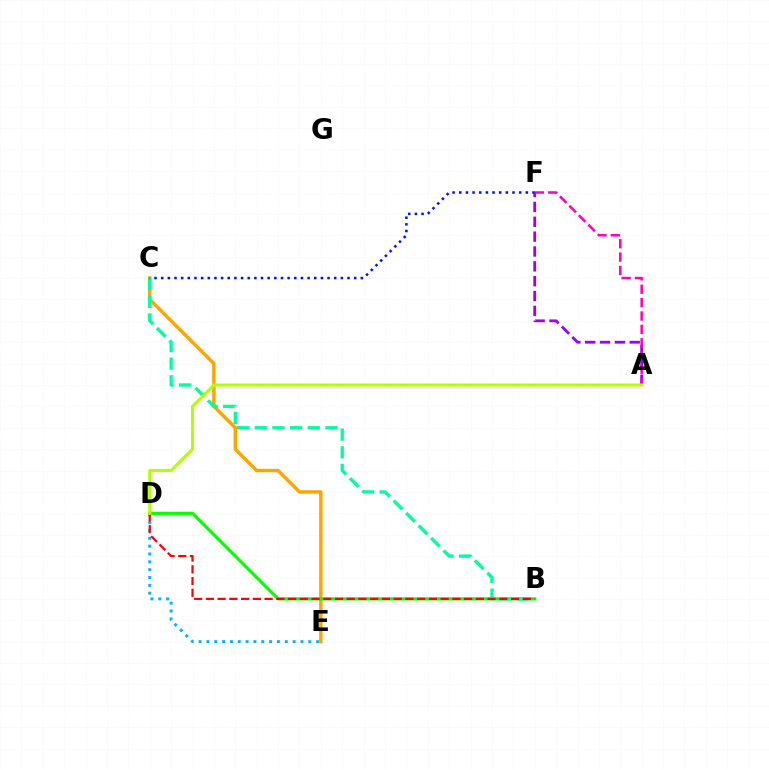{('D', 'E'): [{'color': '#00b5ff', 'line_style': 'dotted', 'thickness': 2.13}], ('C', 'E'): [{'color': '#ffa500', 'line_style': 'solid', 'thickness': 2.49}], ('B', 'D'): [{'color': '#08ff00', 'line_style': 'solid', 'thickness': 2.29}, {'color': '#ff0000', 'line_style': 'dashed', 'thickness': 1.59}], ('A', 'F'): [{'color': '#9b00ff', 'line_style': 'dashed', 'thickness': 2.02}, {'color': '#ff00bd', 'line_style': 'dashed', 'thickness': 1.82}], ('B', 'C'): [{'color': '#00ff9d', 'line_style': 'dashed', 'thickness': 2.4}], ('C', 'F'): [{'color': '#0010ff', 'line_style': 'dotted', 'thickness': 1.81}], ('A', 'D'): [{'color': '#b3ff00', 'line_style': 'solid', 'thickness': 2.19}]}